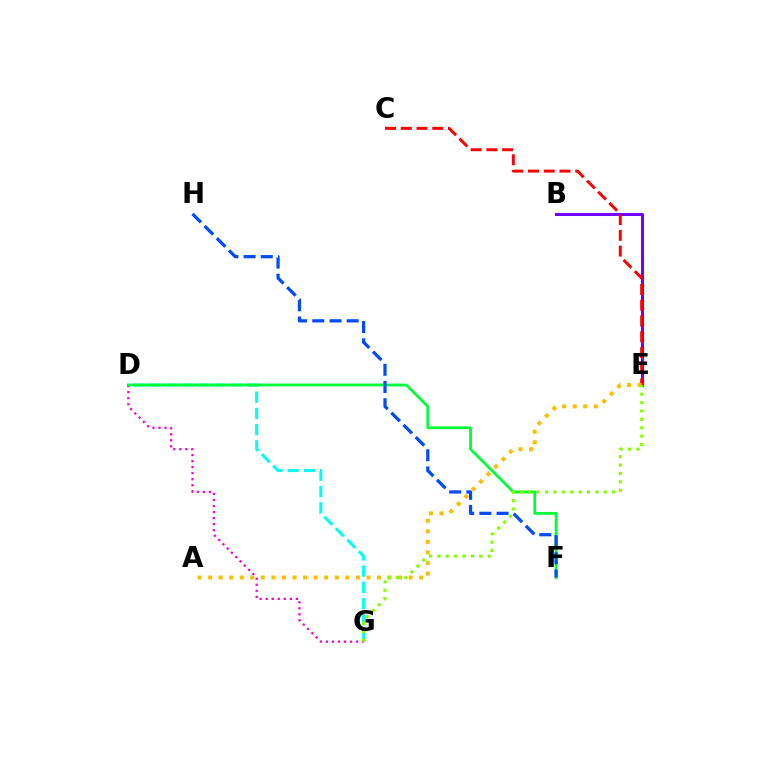{('D', 'G'): [{'color': '#00fff6', 'line_style': 'dashed', 'thickness': 2.2}, {'color': '#ff00cf', 'line_style': 'dotted', 'thickness': 1.64}], ('B', 'E'): [{'color': '#7200ff', 'line_style': 'solid', 'thickness': 2.19}], ('C', 'E'): [{'color': '#ff0000', 'line_style': 'dashed', 'thickness': 2.14}], ('D', 'F'): [{'color': '#00ff39', 'line_style': 'solid', 'thickness': 2.02}], ('A', 'E'): [{'color': '#ffbd00', 'line_style': 'dotted', 'thickness': 2.87}], ('E', 'G'): [{'color': '#84ff00', 'line_style': 'dotted', 'thickness': 2.28}], ('F', 'H'): [{'color': '#004bff', 'line_style': 'dashed', 'thickness': 2.34}]}